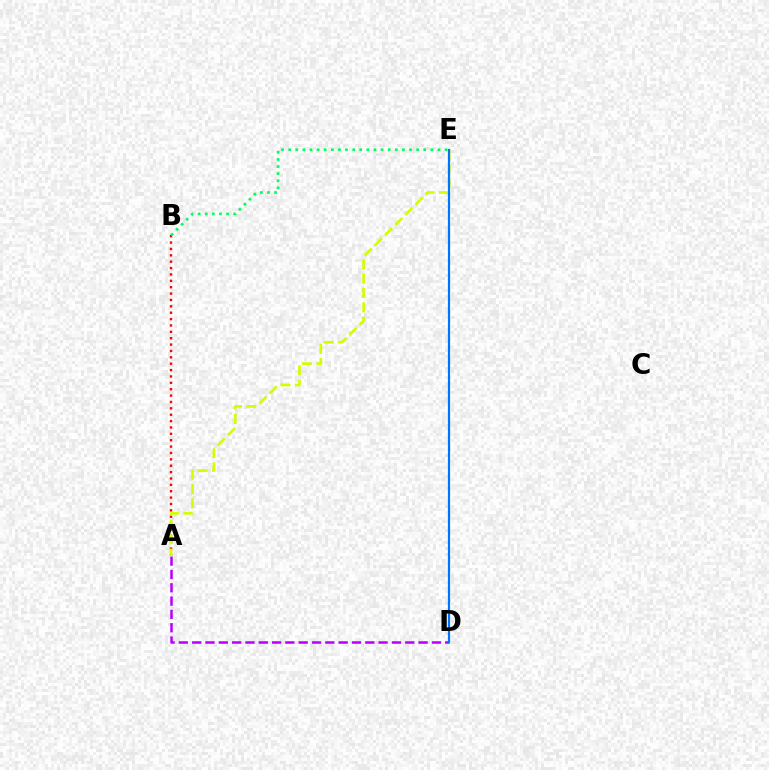{('A', 'B'): [{'color': '#ff0000', 'line_style': 'dotted', 'thickness': 1.73}], ('A', 'D'): [{'color': '#b900ff', 'line_style': 'dashed', 'thickness': 1.81}], ('A', 'E'): [{'color': '#d1ff00', 'line_style': 'dashed', 'thickness': 1.95}], ('B', 'E'): [{'color': '#00ff5c', 'line_style': 'dotted', 'thickness': 1.93}], ('D', 'E'): [{'color': '#0074ff', 'line_style': 'solid', 'thickness': 1.59}]}